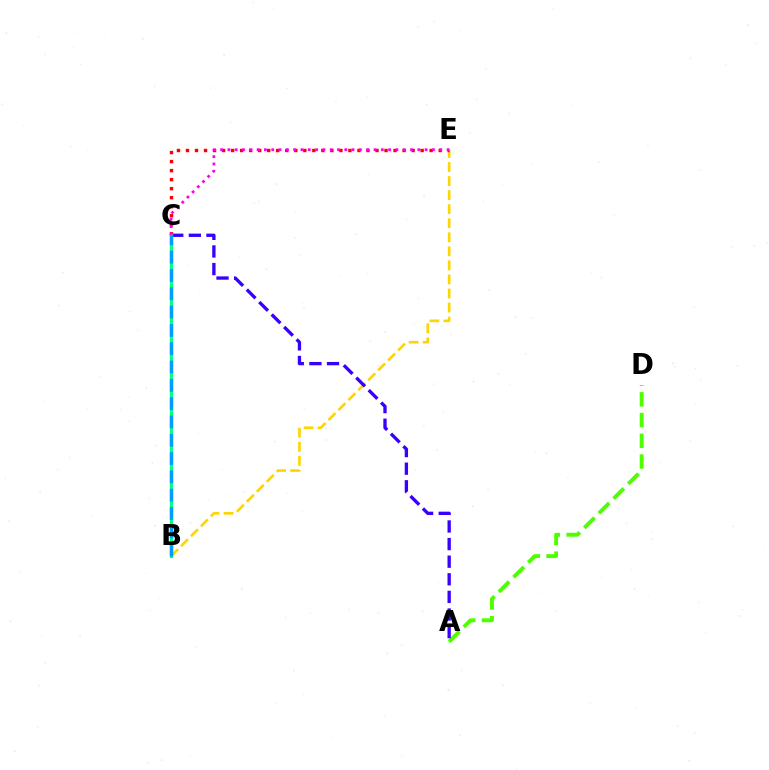{('B', 'E'): [{'color': '#ffd500', 'line_style': 'dashed', 'thickness': 1.91}], ('A', 'D'): [{'color': '#4fff00', 'line_style': 'dashed', 'thickness': 2.82}], ('A', 'C'): [{'color': '#3700ff', 'line_style': 'dashed', 'thickness': 2.39}], ('C', 'E'): [{'color': '#ff0000', 'line_style': 'dotted', 'thickness': 2.45}, {'color': '#ff00ed', 'line_style': 'dotted', 'thickness': 1.99}], ('B', 'C'): [{'color': '#00ff86', 'line_style': 'solid', 'thickness': 2.33}, {'color': '#009eff', 'line_style': 'dashed', 'thickness': 2.49}]}